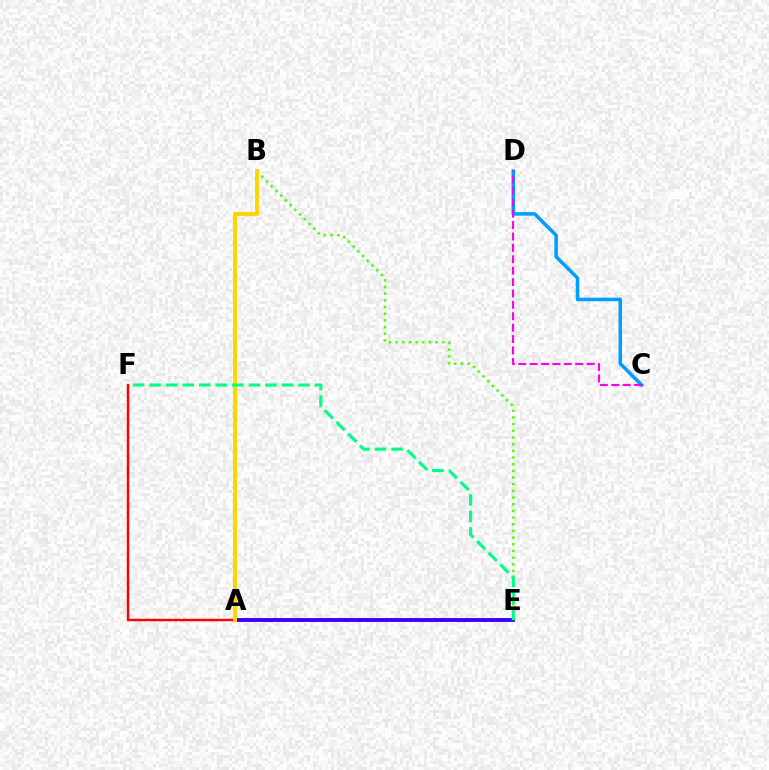{('C', 'D'): [{'color': '#009eff', 'line_style': 'solid', 'thickness': 2.54}, {'color': '#ff00ed', 'line_style': 'dashed', 'thickness': 1.55}], ('A', 'E'): [{'color': '#3700ff', 'line_style': 'solid', 'thickness': 2.78}], ('A', 'F'): [{'color': '#ff0000', 'line_style': 'solid', 'thickness': 1.75}], ('B', 'E'): [{'color': '#4fff00', 'line_style': 'dotted', 'thickness': 1.81}], ('A', 'B'): [{'color': '#ffd500', 'line_style': 'solid', 'thickness': 2.82}], ('E', 'F'): [{'color': '#00ff86', 'line_style': 'dashed', 'thickness': 2.25}]}